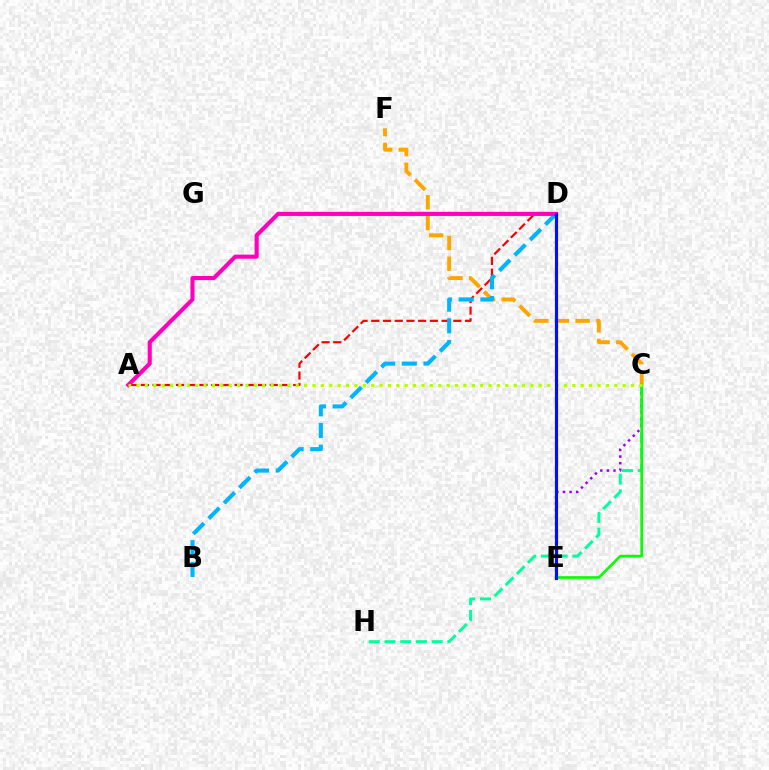{('A', 'D'): [{'color': '#ff0000', 'line_style': 'dashed', 'thickness': 1.59}, {'color': '#ff00bd', 'line_style': 'solid', 'thickness': 2.96}], ('C', 'H'): [{'color': '#00ff9d', 'line_style': 'dashed', 'thickness': 2.14}], ('C', 'E'): [{'color': '#9b00ff', 'line_style': 'dotted', 'thickness': 1.79}, {'color': '#08ff00', 'line_style': 'solid', 'thickness': 1.93}], ('C', 'F'): [{'color': '#ffa500', 'line_style': 'dashed', 'thickness': 2.81}], ('B', 'D'): [{'color': '#00b5ff', 'line_style': 'dashed', 'thickness': 2.95}], ('A', 'C'): [{'color': '#b3ff00', 'line_style': 'dotted', 'thickness': 2.28}], ('D', 'E'): [{'color': '#0010ff', 'line_style': 'solid', 'thickness': 2.28}]}